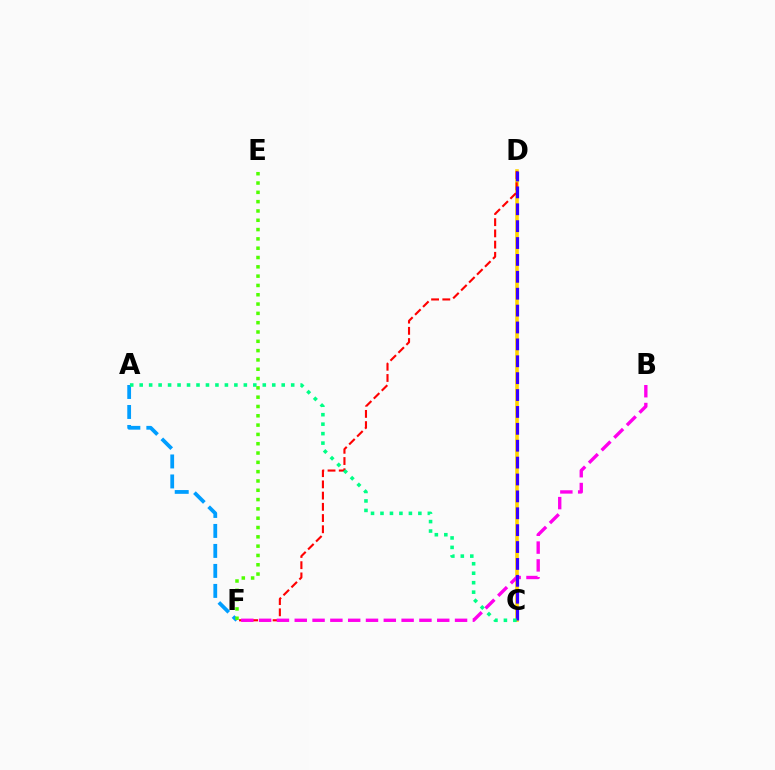{('A', 'F'): [{'color': '#009eff', 'line_style': 'dashed', 'thickness': 2.72}], ('C', 'D'): [{'color': '#ffd500', 'line_style': 'solid', 'thickness': 2.59}, {'color': '#3700ff', 'line_style': 'dashed', 'thickness': 2.29}], ('D', 'F'): [{'color': '#ff0000', 'line_style': 'dashed', 'thickness': 1.52}], ('B', 'F'): [{'color': '#ff00ed', 'line_style': 'dashed', 'thickness': 2.42}], ('A', 'C'): [{'color': '#00ff86', 'line_style': 'dotted', 'thickness': 2.57}], ('E', 'F'): [{'color': '#4fff00', 'line_style': 'dotted', 'thickness': 2.53}]}